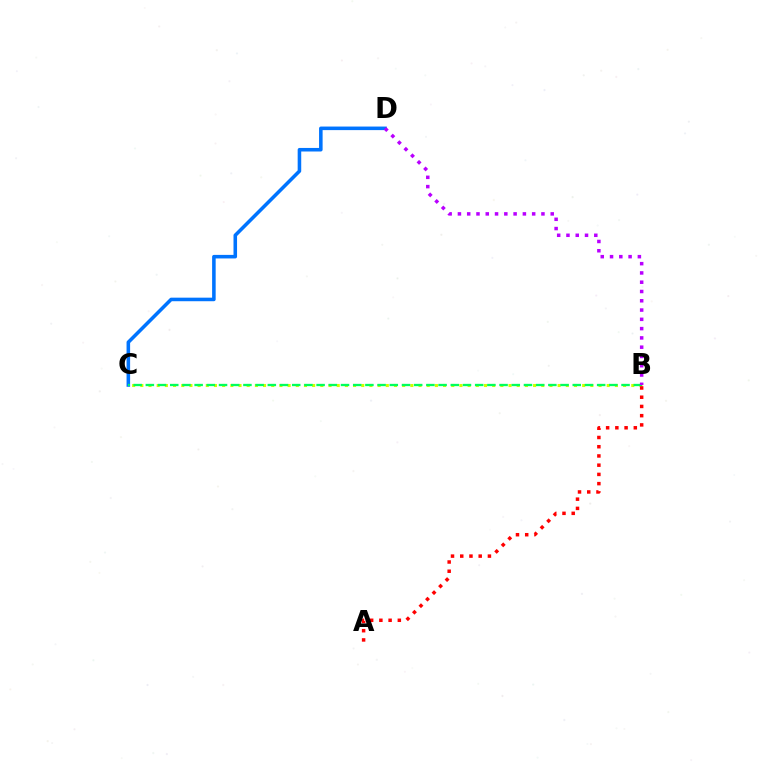{('C', 'D'): [{'color': '#0074ff', 'line_style': 'solid', 'thickness': 2.56}], ('B', 'C'): [{'color': '#d1ff00', 'line_style': 'dotted', 'thickness': 2.22}, {'color': '#00ff5c', 'line_style': 'dashed', 'thickness': 1.66}], ('A', 'B'): [{'color': '#ff0000', 'line_style': 'dotted', 'thickness': 2.51}], ('B', 'D'): [{'color': '#b900ff', 'line_style': 'dotted', 'thickness': 2.52}]}